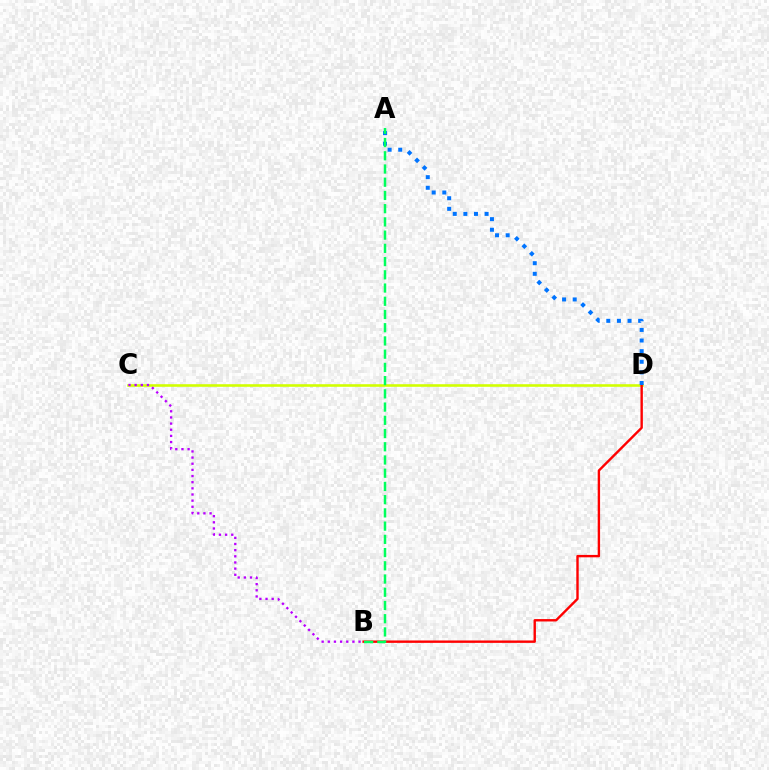{('C', 'D'): [{'color': '#d1ff00', 'line_style': 'solid', 'thickness': 1.87}], ('B', 'D'): [{'color': '#ff0000', 'line_style': 'solid', 'thickness': 1.72}], ('B', 'C'): [{'color': '#b900ff', 'line_style': 'dotted', 'thickness': 1.67}], ('A', 'D'): [{'color': '#0074ff', 'line_style': 'dotted', 'thickness': 2.88}], ('A', 'B'): [{'color': '#00ff5c', 'line_style': 'dashed', 'thickness': 1.8}]}